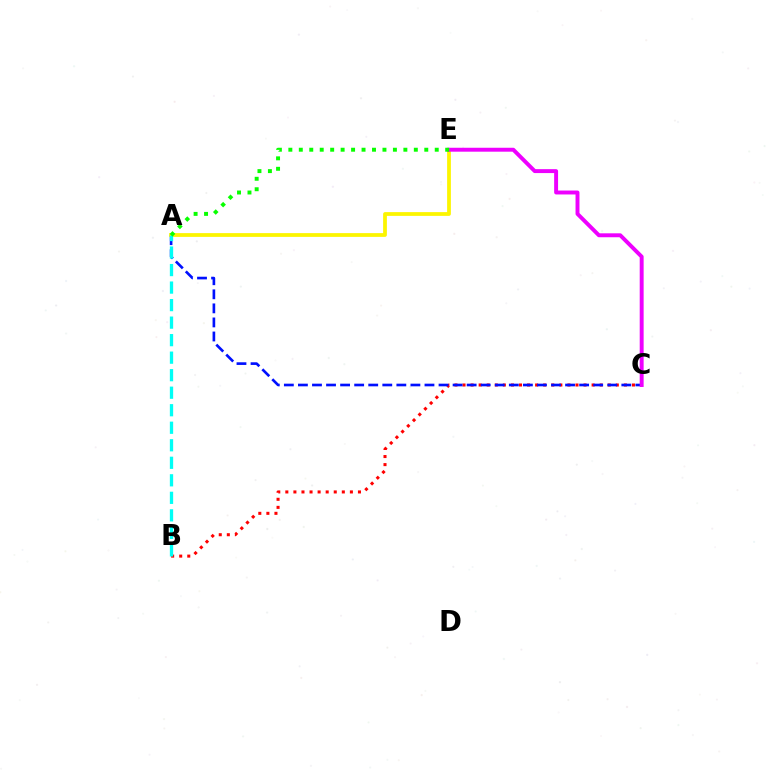{('B', 'C'): [{'color': '#ff0000', 'line_style': 'dotted', 'thickness': 2.19}], ('A', 'C'): [{'color': '#0010ff', 'line_style': 'dashed', 'thickness': 1.91}], ('A', 'E'): [{'color': '#fcf500', 'line_style': 'solid', 'thickness': 2.71}, {'color': '#08ff00', 'line_style': 'dotted', 'thickness': 2.84}], ('A', 'B'): [{'color': '#00fff6', 'line_style': 'dashed', 'thickness': 2.38}], ('C', 'E'): [{'color': '#ee00ff', 'line_style': 'solid', 'thickness': 2.83}]}